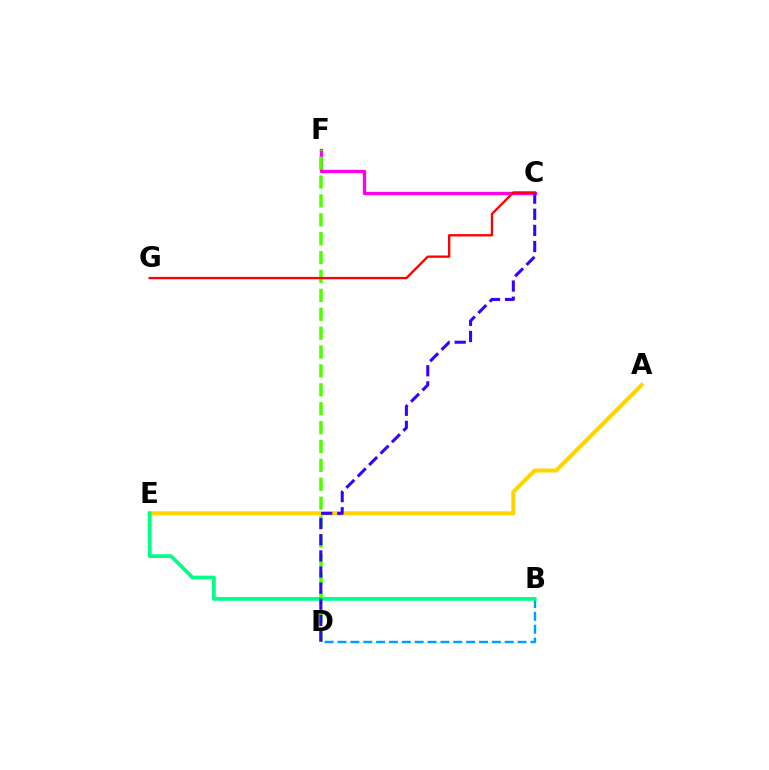{('C', 'F'): [{'color': '#ff00ed', 'line_style': 'solid', 'thickness': 2.4}], ('B', 'D'): [{'color': '#009eff', 'line_style': 'dashed', 'thickness': 1.75}], ('D', 'F'): [{'color': '#4fff00', 'line_style': 'dashed', 'thickness': 2.57}], ('A', 'E'): [{'color': '#ffd500', 'line_style': 'solid', 'thickness': 2.92}], ('B', 'E'): [{'color': '#00ff86', 'line_style': 'solid', 'thickness': 2.68}], ('C', 'D'): [{'color': '#3700ff', 'line_style': 'dashed', 'thickness': 2.19}], ('C', 'G'): [{'color': '#ff0000', 'line_style': 'solid', 'thickness': 1.68}]}